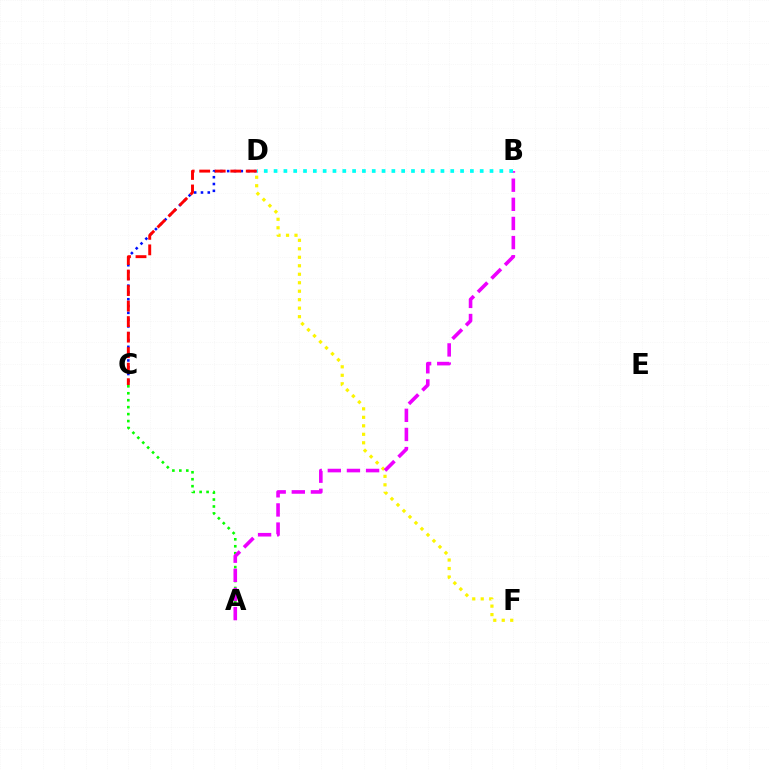{('C', 'D'): [{'color': '#0010ff', 'line_style': 'dotted', 'thickness': 1.85}, {'color': '#ff0000', 'line_style': 'dashed', 'thickness': 2.11}], ('D', 'F'): [{'color': '#fcf500', 'line_style': 'dotted', 'thickness': 2.3}], ('A', 'C'): [{'color': '#08ff00', 'line_style': 'dotted', 'thickness': 1.89}], ('A', 'B'): [{'color': '#ee00ff', 'line_style': 'dashed', 'thickness': 2.6}], ('B', 'D'): [{'color': '#00fff6', 'line_style': 'dotted', 'thickness': 2.67}]}